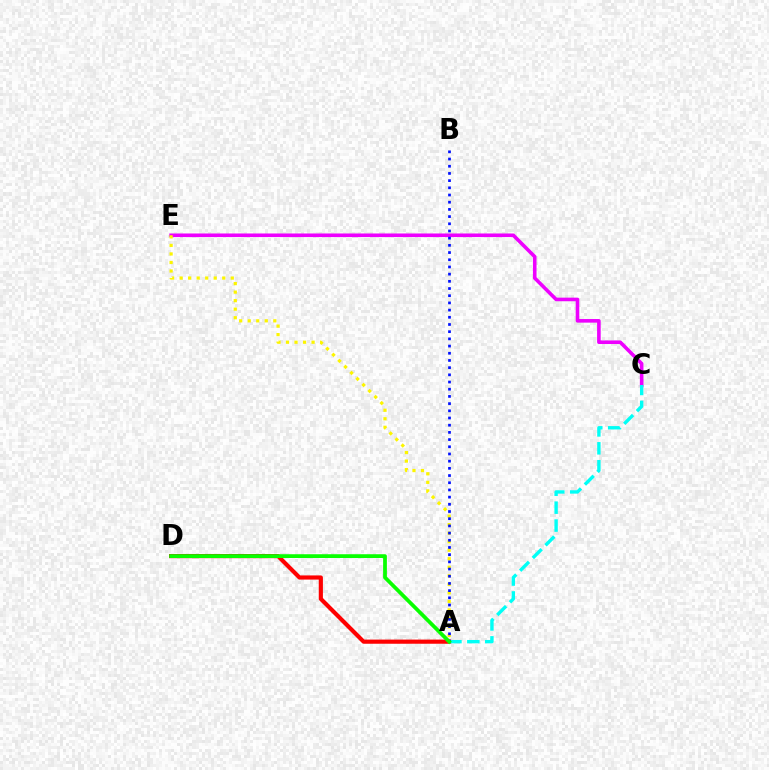{('A', 'D'): [{'color': '#ff0000', 'line_style': 'solid', 'thickness': 2.99}, {'color': '#08ff00', 'line_style': 'solid', 'thickness': 2.71}], ('C', 'E'): [{'color': '#ee00ff', 'line_style': 'solid', 'thickness': 2.59}], ('A', 'E'): [{'color': '#fcf500', 'line_style': 'dotted', 'thickness': 2.32}], ('A', 'C'): [{'color': '#00fff6', 'line_style': 'dashed', 'thickness': 2.43}], ('A', 'B'): [{'color': '#0010ff', 'line_style': 'dotted', 'thickness': 1.95}]}